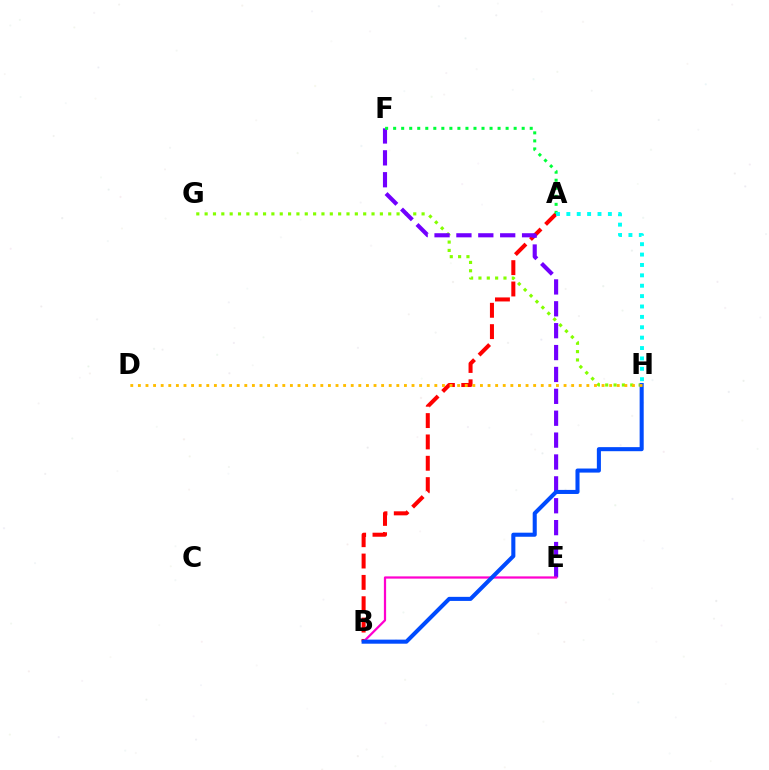{('G', 'H'): [{'color': '#84ff00', 'line_style': 'dotted', 'thickness': 2.27}], ('A', 'B'): [{'color': '#ff0000', 'line_style': 'dashed', 'thickness': 2.9}], ('E', 'F'): [{'color': '#7200ff', 'line_style': 'dashed', 'thickness': 2.97}], ('B', 'E'): [{'color': '#ff00cf', 'line_style': 'solid', 'thickness': 1.61}], ('A', 'F'): [{'color': '#00ff39', 'line_style': 'dotted', 'thickness': 2.18}], ('B', 'H'): [{'color': '#004bff', 'line_style': 'solid', 'thickness': 2.93}], ('D', 'H'): [{'color': '#ffbd00', 'line_style': 'dotted', 'thickness': 2.07}], ('A', 'H'): [{'color': '#00fff6', 'line_style': 'dotted', 'thickness': 2.82}]}